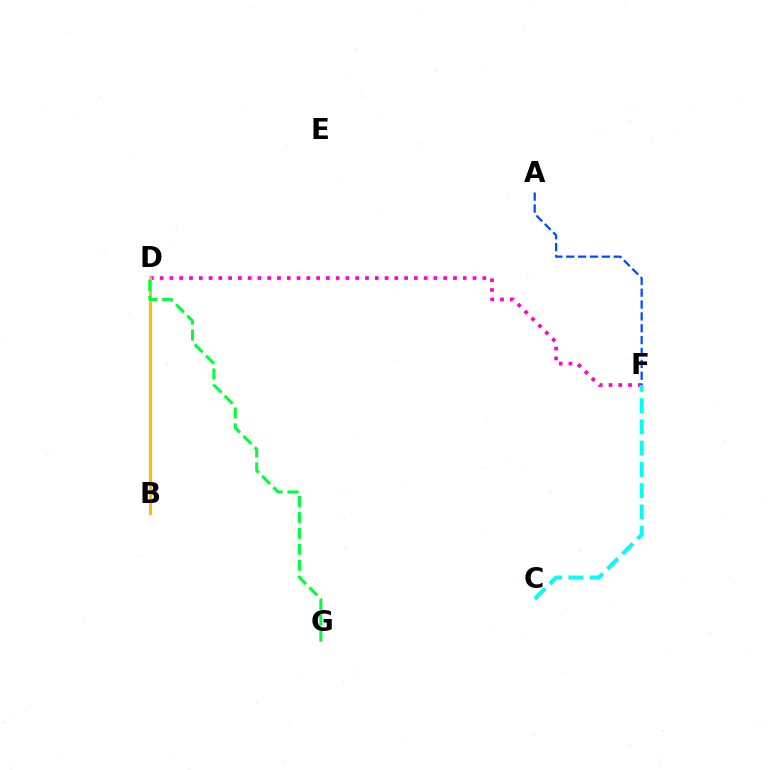{('D', 'F'): [{'color': '#ff00cf', 'line_style': 'dotted', 'thickness': 2.66}], ('B', 'D'): [{'color': '#84ff00', 'line_style': 'dotted', 'thickness': 2.09}, {'color': '#7200ff', 'line_style': 'dotted', 'thickness': 2.01}, {'color': '#ff0000', 'line_style': 'dashed', 'thickness': 2.01}, {'color': '#ffbd00', 'line_style': 'solid', 'thickness': 2.2}], ('C', 'F'): [{'color': '#00fff6', 'line_style': 'dashed', 'thickness': 2.89}], ('A', 'F'): [{'color': '#004bff', 'line_style': 'dashed', 'thickness': 1.61}], ('D', 'G'): [{'color': '#00ff39', 'line_style': 'dashed', 'thickness': 2.17}]}